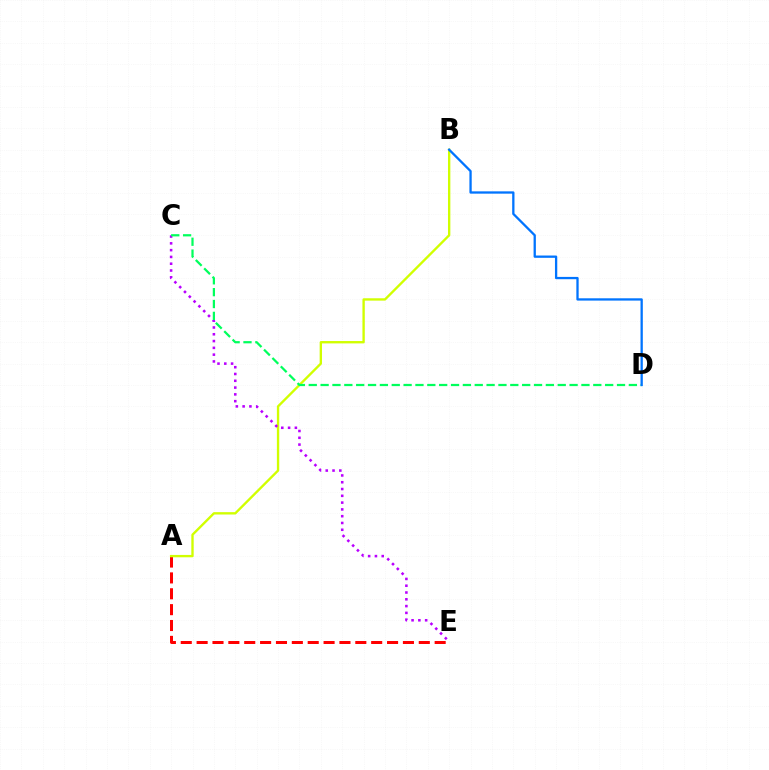{('A', 'E'): [{'color': '#ff0000', 'line_style': 'dashed', 'thickness': 2.16}], ('A', 'B'): [{'color': '#d1ff00', 'line_style': 'solid', 'thickness': 1.7}], ('C', 'E'): [{'color': '#b900ff', 'line_style': 'dotted', 'thickness': 1.84}], ('C', 'D'): [{'color': '#00ff5c', 'line_style': 'dashed', 'thickness': 1.61}], ('B', 'D'): [{'color': '#0074ff', 'line_style': 'solid', 'thickness': 1.65}]}